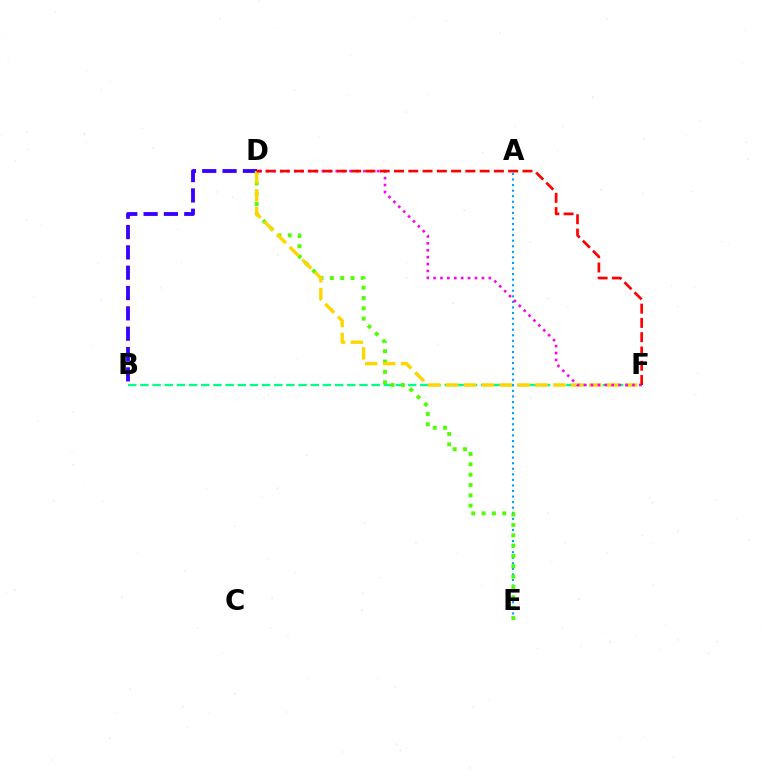{('B', 'F'): [{'color': '#00ff86', 'line_style': 'dashed', 'thickness': 1.65}], ('B', 'D'): [{'color': '#3700ff', 'line_style': 'dashed', 'thickness': 2.76}], ('A', 'E'): [{'color': '#009eff', 'line_style': 'dotted', 'thickness': 1.51}], ('D', 'E'): [{'color': '#4fff00', 'line_style': 'dotted', 'thickness': 2.81}], ('D', 'F'): [{'color': '#ffd500', 'line_style': 'dashed', 'thickness': 2.43}, {'color': '#ff00ed', 'line_style': 'dotted', 'thickness': 1.88}, {'color': '#ff0000', 'line_style': 'dashed', 'thickness': 1.94}]}